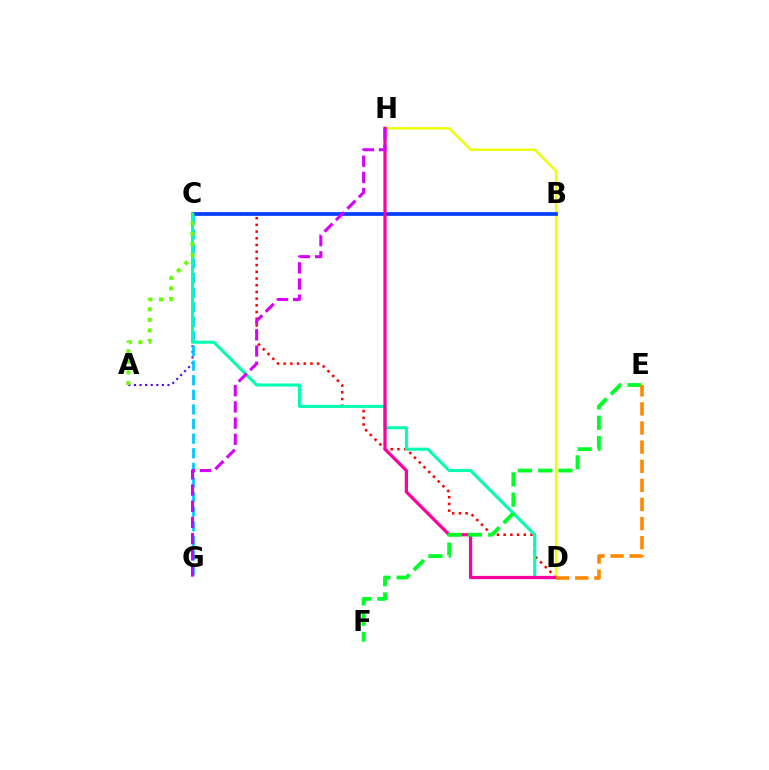{('A', 'C'): [{'color': '#4f00ff', 'line_style': 'dotted', 'thickness': 1.52}, {'color': '#66ff00', 'line_style': 'dotted', 'thickness': 2.87}], ('C', 'D'): [{'color': '#ff0000', 'line_style': 'dotted', 'thickness': 1.82}, {'color': '#00ffaf', 'line_style': 'solid', 'thickness': 2.19}], ('D', 'H'): [{'color': '#eeff00', 'line_style': 'solid', 'thickness': 1.75}, {'color': '#ff00a0', 'line_style': 'solid', 'thickness': 2.34}], ('B', 'C'): [{'color': '#003fff', 'line_style': 'solid', 'thickness': 2.67}], ('C', 'G'): [{'color': '#00c7ff', 'line_style': 'dashed', 'thickness': 1.98}], ('G', 'H'): [{'color': '#d600ff', 'line_style': 'dashed', 'thickness': 2.2}], ('E', 'F'): [{'color': '#00ff27', 'line_style': 'dashed', 'thickness': 2.76}], ('D', 'E'): [{'color': '#ff8800', 'line_style': 'dashed', 'thickness': 2.6}]}